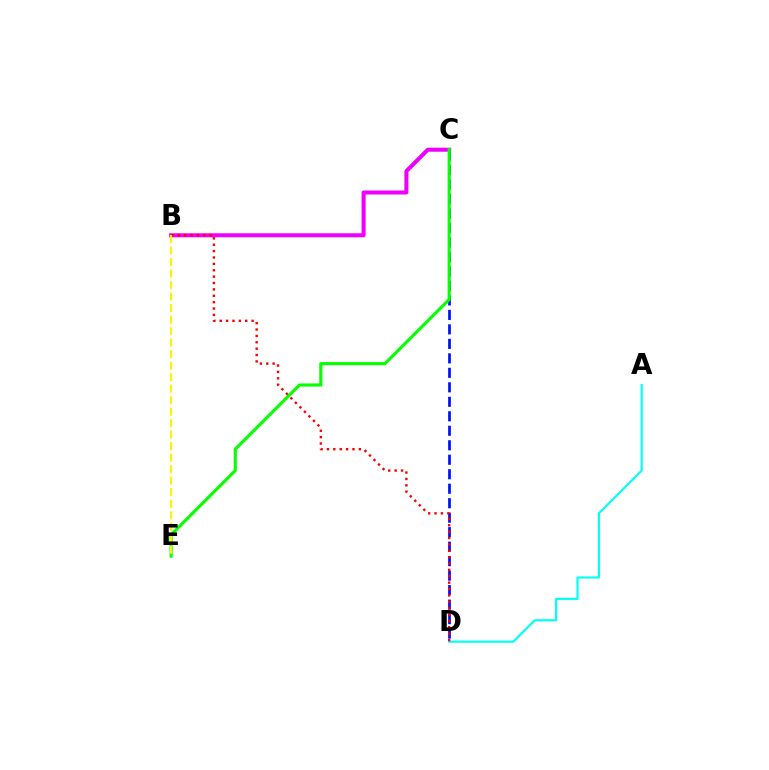{('C', 'D'): [{'color': '#0010ff', 'line_style': 'dashed', 'thickness': 1.97}], ('B', 'C'): [{'color': '#ee00ff', 'line_style': 'solid', 'thickness': 2.9}], ('A', 'D'): [{'color': '#00fff6', 'line_style': 'solid', 'thickness': 1.56}], ('C', 'E'): [{'color': '#08ff00', 'line_style': 'solid', 'thickness': 2.26}], ('B', 'D'): [{'color': '#ff0000', 'line_style': 'dotted', 'thickness': 1.73}], ('B', 'E'): [{'color': '#fcf500', 'line_style': 'dashed', 'thickness': 1.56}]}